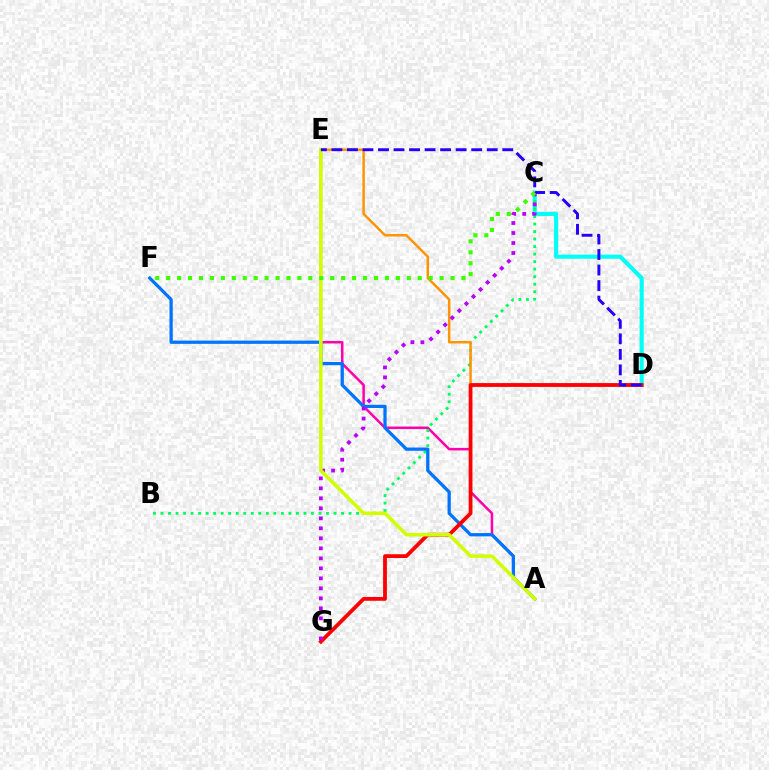{('A', 'E'): [{'color': '#ff00ac', 'line_style': 'solid', 'thickness': 1.81}, {'color': '#d1ff00', 'line_style': 'solid', 'thickness': 2.54}], ('C', 'D'): [{'color': '#00fff6', 'line_style': 'solid', 'thickness': 2.96}], ('B', 'C'): [{'color': '#00ff5c', 'line_style': 'dotted', 'thickness': 2.04}], ('A', 'F'): [{'color': '#0074ff', 'line_style': 'solid', 'thickness': 2.34}], ('D', 'E'): [{'color': '#ff9400', 'line_style': 'solid', 'thickness': 1.79}, {'color': '#2500ff', 'line_style': 'dashed', 'thickness': 2.11}], ('D', 'G'): [{'color': '#ff0000', 'line_style': 'solid', 'thickness': 2.73}], ('C', 'G'): [{'color': '#b900ff', 'line_style': 'dotted', 'thickness': 2.72}], ('C', 'F'): [{'color': '#3dff00', 'line_style': 'dotted', 'thickness': 2.97}]}